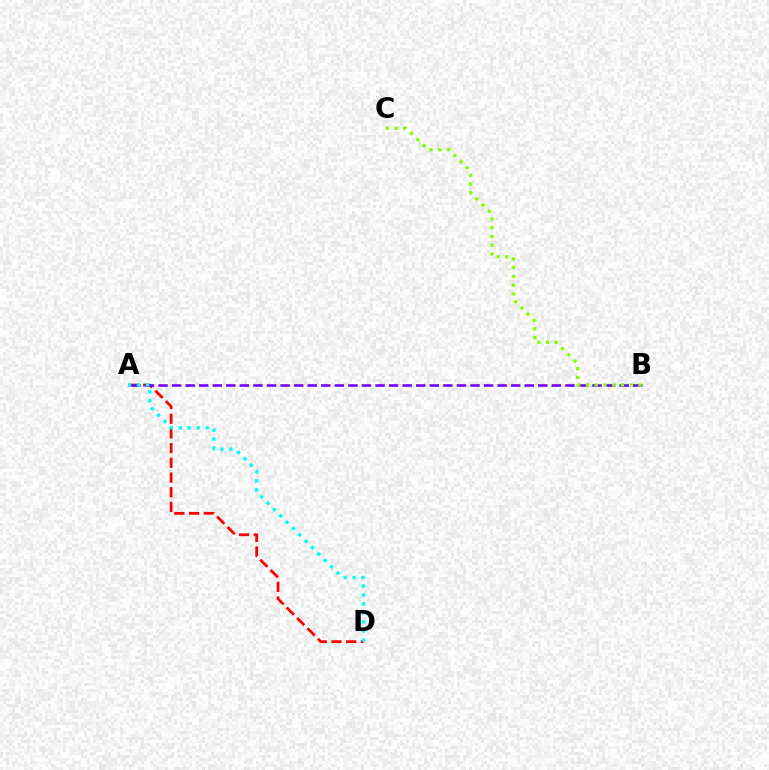{('A', 'D'): [{'color': '#ff0000', 'line_style': 'dashed', 'thickness': 2.0}, {'color': '#00fff6', 'line_style': 'dotted', 'thickness': 2.44}], ('A', 'B'): [{'color': '#7200ff', 'line_style': 'dashed', 'thickness': 1.84}], ('B', 'C'): [{'color': '#84ff00', 'line_style': 'dotted', 'thickness': 2.38}]}